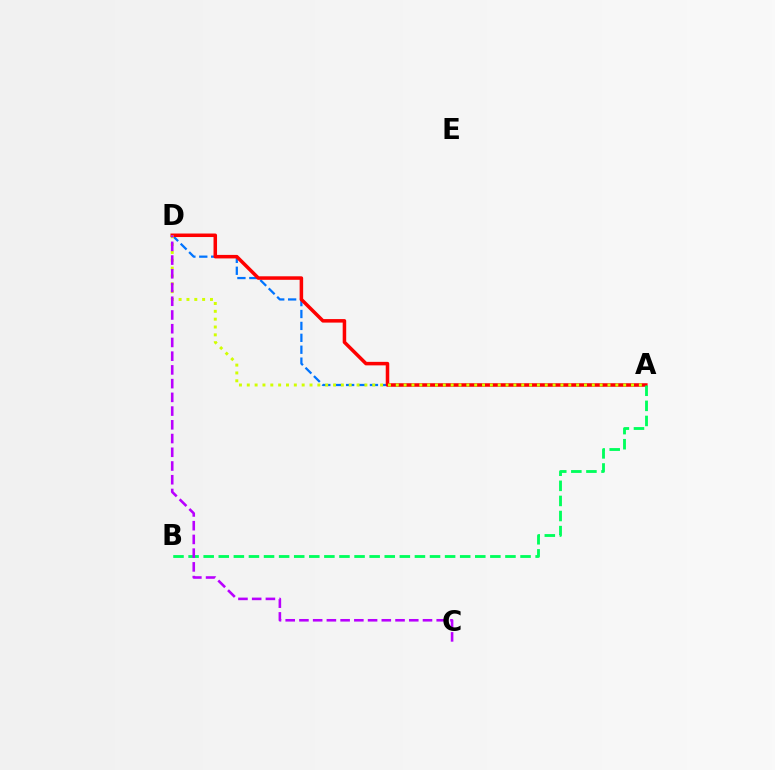{('A', 'D'): [{'color': '#0074ff', 'line_style': 'dashed', 'thickness': 1.62}, {'color': '#ff0000', 'line_style': 'solid', 'thickness': 2.53}, {'color': '#d1ff00', 'line_style': 'dotted', 'thickness': 2.13}], ('A', 'B'): [{'color': '#00ff5c', 'line_style': 'dashed', 'thickness': 2.05}], ('C', 'D'): [{'color': '#b900ff', 'line_style': 'dashed', 'thickness': 1.87}]}